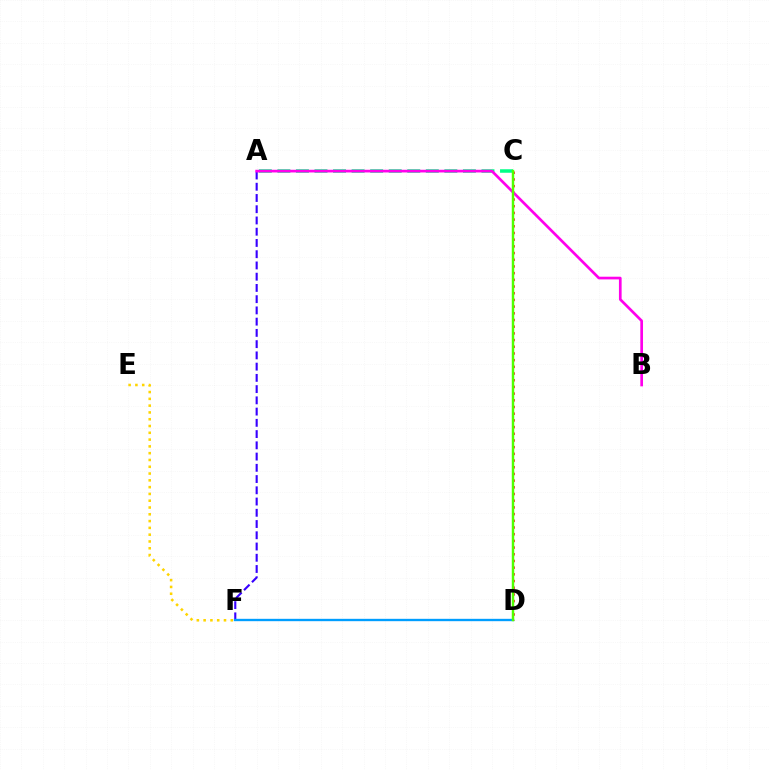{('A', 'F'): [{'color': '#3700ff', 'line_style': 'dashed', 'thickness': 1.53}], ('C', 'D'): [{'color': '#ff0000', 'line_style': 'dotted', 'thickness': 1.82}, {'color': '#4fff00', 'line_style': 'solid', 'thickness': 1.76}], ('D', 'F'): [{'color': '#009eff', 'line_style': 'solid', 'thickness': 1.69}], ('A', 'C'): [{'color': '#00ff86', 'line_style': 'dashed', 'thickness': 2.52}], ('A', 'B'): [{'color': '#ff00ed', 'line_style': 'solid', 'thickness': 1.94}], ('E', 'F'): [{'color': '#ffd500', 'line_style': 'dotted', 'thickness': 1.85}]}